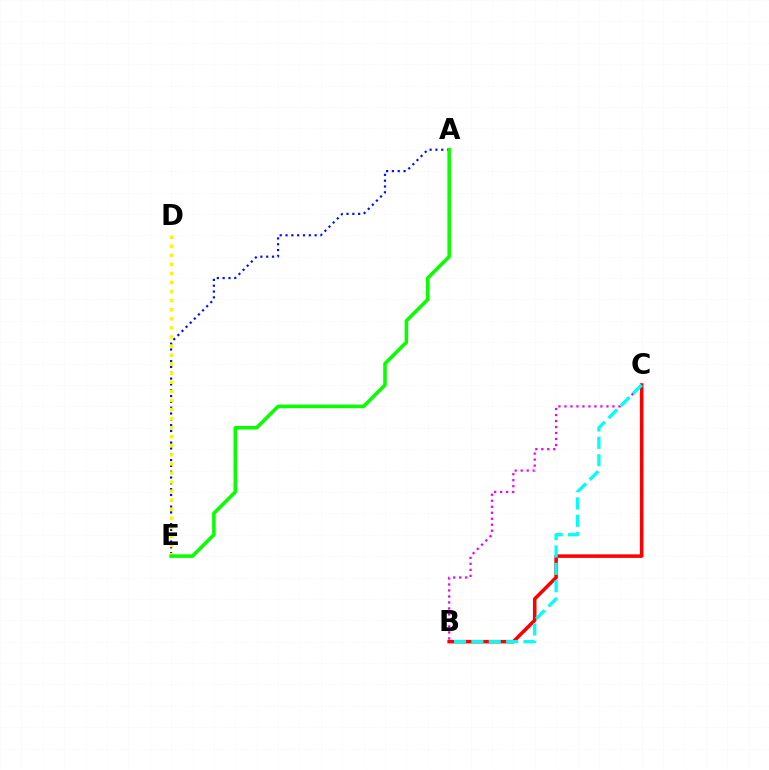{('B', 'C'): [{'color': '#ff0000', 'line_style': 'solid', 'thickness': 2.55}, {'color': '#ee00ff', 'line_style': 'dotted', 'thickness': 1.63}, {'color': '#00fff6', 'line_style': 'dashed', 'thickness': 2.36}], ('A', 'E'): [{'color': '#0010ff', 'line_style': 'dotted', 'thickness': 1.58}, {'color': '#08ff00', 'line_style': 'solid', 'thickness': 2.55}], ('D', 'E'): [{'color': '#fcf500', 'line_style': 'dotted', 'thickness': 2.46}]}